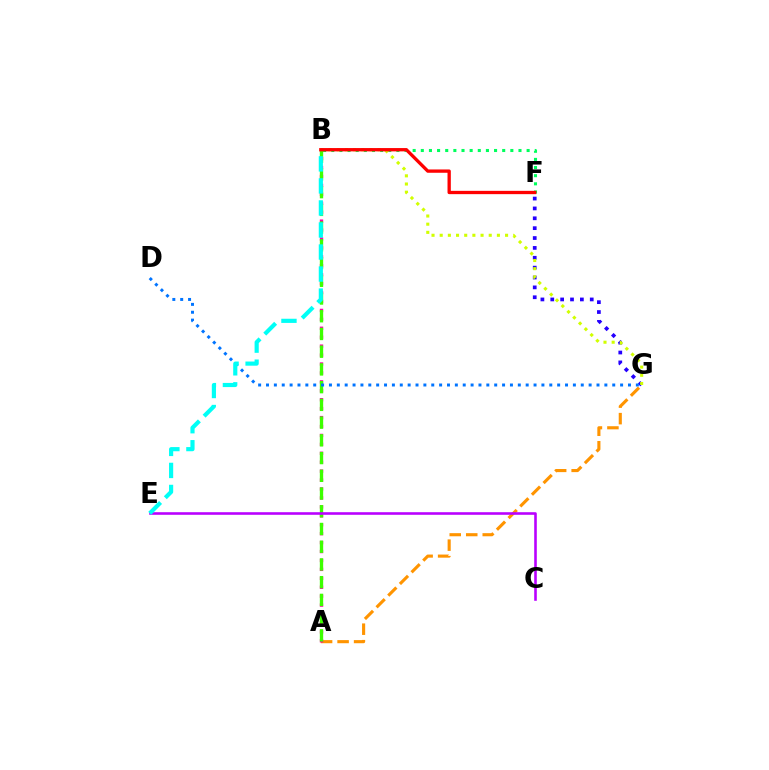{('F', 'G'): [{'color': '#2500ff', 'line_style': 'dotted', 'thickness': 2.68}], ('B', 'F'): [{'color': '#00ff5c', 'line_style': 'dotted', 'thickness': 2.21}, {'color': '#ff0000', 'line_style': 'solid', 'thickness': 2.38}], ('B', 'G'): [{'color': '#d1ff00', 'line_style': 'dotted', 'thickness': 2.22}], ('A', 'G'): [{'color': '#ff9400', 'line_style': 'dashed', 'thickness': 2.24}], ('A', 'B'): [{'color': '#ff00ac', 'line_style': 'dotted', 'thickness': 2.43}, {'color': '#3dff00', 'line_style': 'dashed', 'thickness': 2.41}], ('D', 'G'): [{'color': '#0074ff', 'line_style': 'dotted', 'thickness': 2.14}], ('C', 'E'): [{'color': '#b900ff', 'line_style': 'solid', 'thickness': 1.87}], ('B', 'E'): [{'color': '#00fff6', 'line_style': 'dashed', 'thickness': 2.99}]}